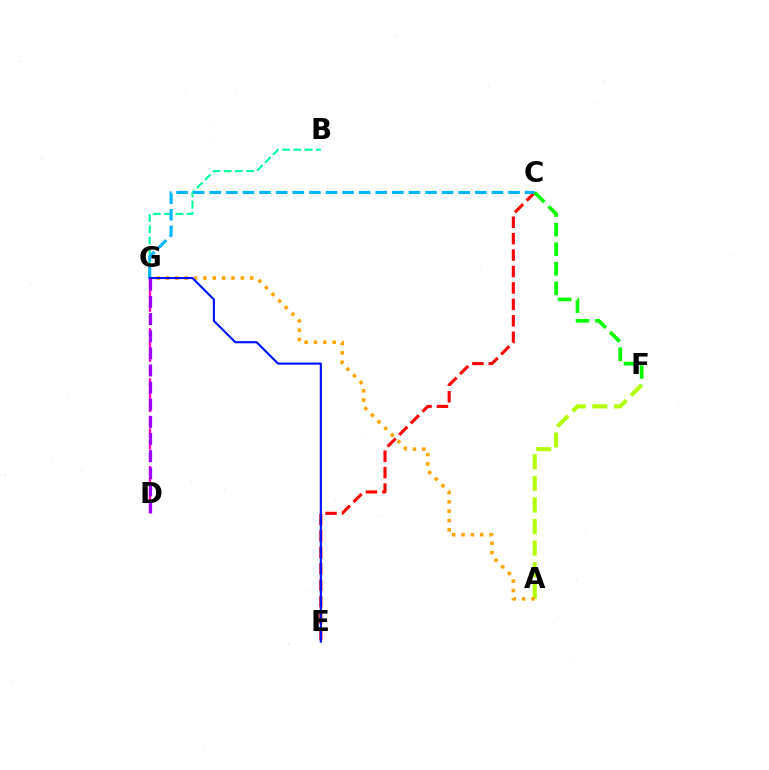{('B', 'G'): [{'color': '#00ff9d', 'line_style': 'dashed', 'thickness': 1.53}], ('A', 'F'): [{'color': '#b3ff00', 'line_style': 'dashed', 'thickness': 2.93}], ('C', 'E'): [{'color': '#ff0000', 'line_style': 'dashed', 'thickness': 2.23}], ('A', 'G'): [{'color': '#ffa500', 'line_style': 'dotted', 'thickness': 2.54}], ('C', 'G'): [{'color': '#00b5ff', 'line_style': 'dashed', 'thickness': 2.25}], ('D', 'G'): [{'color': '#ff00bd', 'line_style': 'dashed', 'thickness': 1.7}, {'color': '#9b00ff', 'line_style': 'dashed', 'thickness': 2.33}], ('C', 'F'): [{'color': '#08ff00', 'line_style': 'dashed', 'thickness': 2.66}], ('E', 'G'): [{'color': '#0010ff', 'line_style': 'solid', 'thickness': 1.52}]}